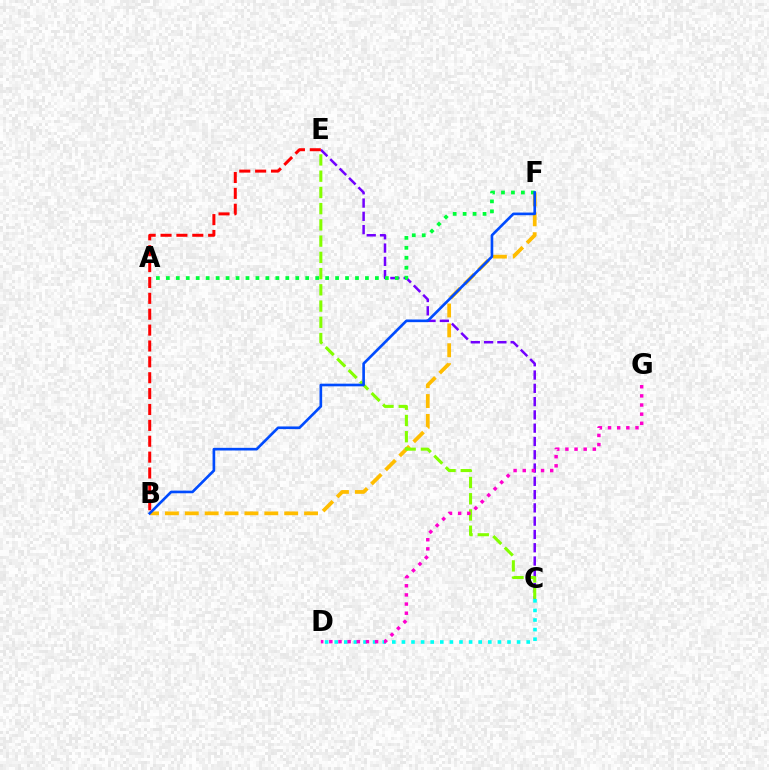{('C', 'E'): [{'color': '#7200ff', 'line_style': 'dashed', 'thickness': 1.8}, {'color': '#84ff00', 'line_style': 'dashed', 'thickness': 2.21}], ('C', 'D'): [{'color': '#00fff6', 'line_style': 'dotted', 'thickness': 2.61}], ('B', 'F'): [{'color': '#ffbd00', 'line_style': 'dashed', 'thickness': 2.7}, {'color': '#004bff', 'line_style': 'solid', 'thickness': 1.91}], ('A', 'F'): [{'color': '#00ff39', 'line_style': 'dotted', 'thickness': 2.7}], ('D', 'G'): [{'color': '#ff00cf', 'line_style': 'dotted', 'thickness': 2.49}], ('B', 'E'): [{'color': '#ff0000', 'line_style': 'dashed', 'thickness': 2.16}]}